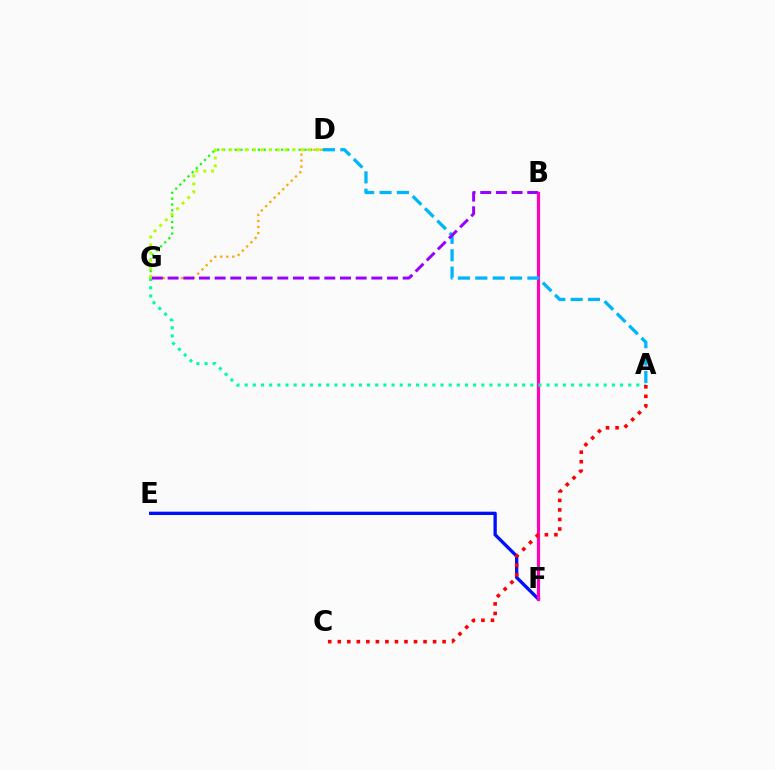{('D', 'G'): [{'color': '#08ff00', 'line_style': 'dotted', 'thickness': 1.58}, {'color': '#ffa500', 'line_style': 'dotted', 'thickness': 1.64}, {'color': '#b3ff00', 'line_style': 'dotted', 'thickness': 2.15}], ('E', 'F'): [{'color': '#0010ff', 'line_style': 'solid', 'thickness': 2.39}], ('B', 'F'): [{'color': '#ff00bd', 'line_style': 'solid', 'thickness': 2.29}], ('A', 'G'): [{'color': '#00ff9d', 'line_style': 'dotted', 'thickness': 2.22}], ('A', 'D'): [{'color': '#00b5ff', 'line_style': 'dashed', 'thickness': 2.36}], ('A', 'C'): [{'color': '#ff0000', 'line_style': 'dotted', 'thickness': 2.59}], ('B', 'G'): [{'color': '#9b00ff', 'line_style': 'dashed', 'thickness': 2.13}]}